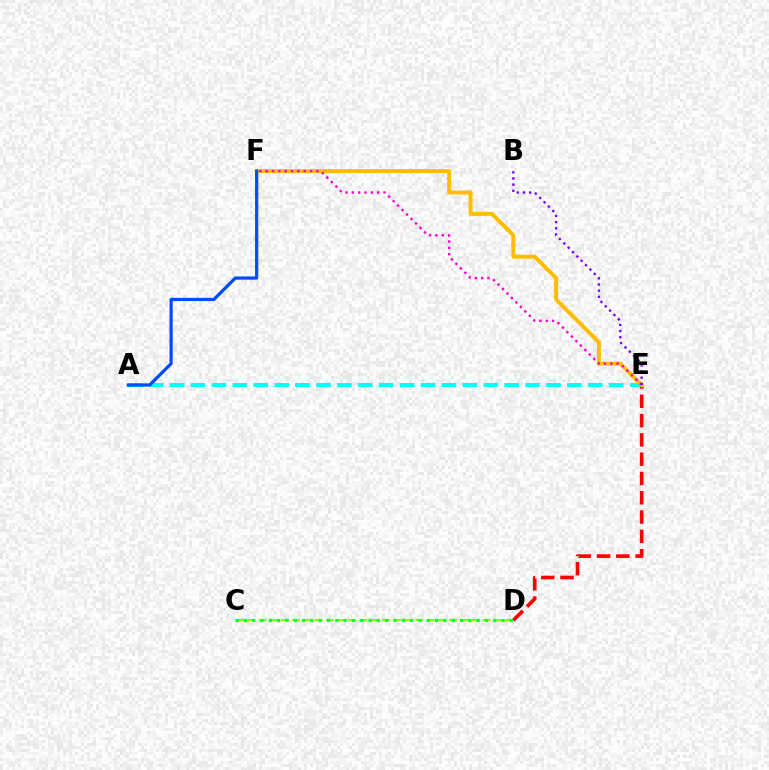{('D', 'E'): [{'color': '#ff0000', 'line_style': 'dashed', 'thickness': 2.62}], ('A', 'E'): [{'color': '#00fff6', 'line_style': 'dashed', 'thickness': 2.84}], ('E', 'F'): [{'color': '#ffbd00', 'line_style': 'solid', 'thickness': 2.85}, {'color': '#ff00cf', 'line_style': 'dotted', 'thickness': 1.72}], ('C', 'D'): [{'color': '#84ff00', 'line_style': 'dashed', 'thickness': 1.52}, {'color': '#00ff39', 'line_style': 'dotted', 'thickness': 2.26}], ('A', 'F'): [{'color': '#004bff', 'line_style': 'solid', 'thickness': 2.31}], ('B', 'E'): [{'color': '#7200ff', 'line_style': 'dotted', 'thickness': 1.67}]}